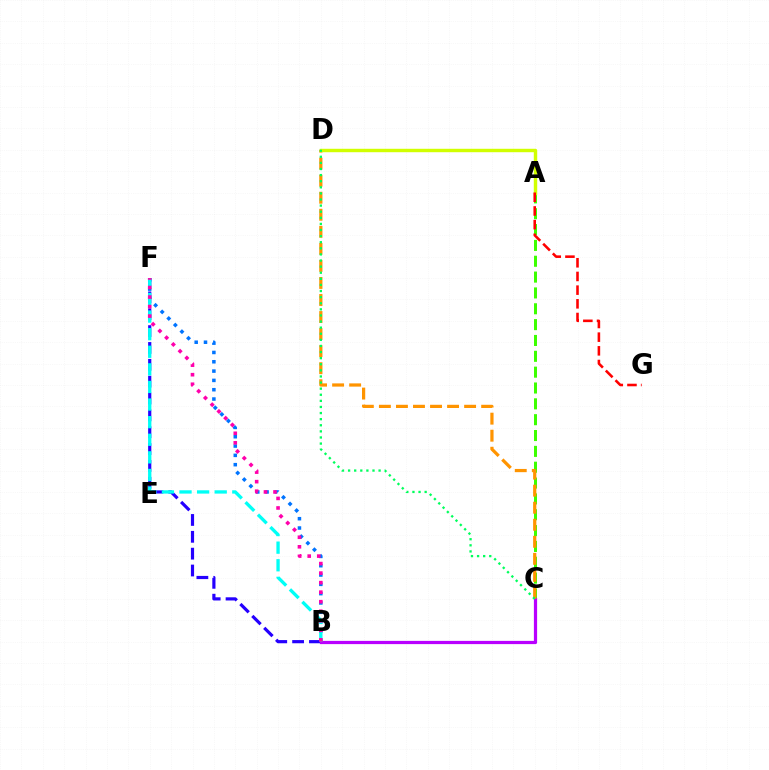{('B', 'F'): [{'color': '#0074ff', 'line_style': 'dotted', 'thickness': 2.53}, {'color': '#2500ff', 'line_style': 'dashed', 'thickness': 2.29}, {'color': '#00fff6', 'line_style': 'dashed', 'thickness': 2.39}, {'color': '#ff00ac', 'line_style': 'dotted', 'thickness': 2.59}], ('A', 'C'): [{'color': '#3dff00', 'line_style': 'dashed', 'thickness': 2.15}], ('B', 'C'): [{'color': '#b900ff', 'line_style': 'solid', 'thickness': 2.32}], ('C', 'D'): [{'color': '#ff9400', 'line_style': 'dashed', 'thickness': 2.32}, {'color': '#00ff5c', 'line_style': 'dotted', 'thickness': 1.66}], ('A', 'D'): [{'color': '#d1ff00', 'line_style': 'solid', 'thickness': 2.47}], ('A', 'G'): [{'color': '#ff0000', 'line_style': 'dashed', 'thickness': 1.86}]}